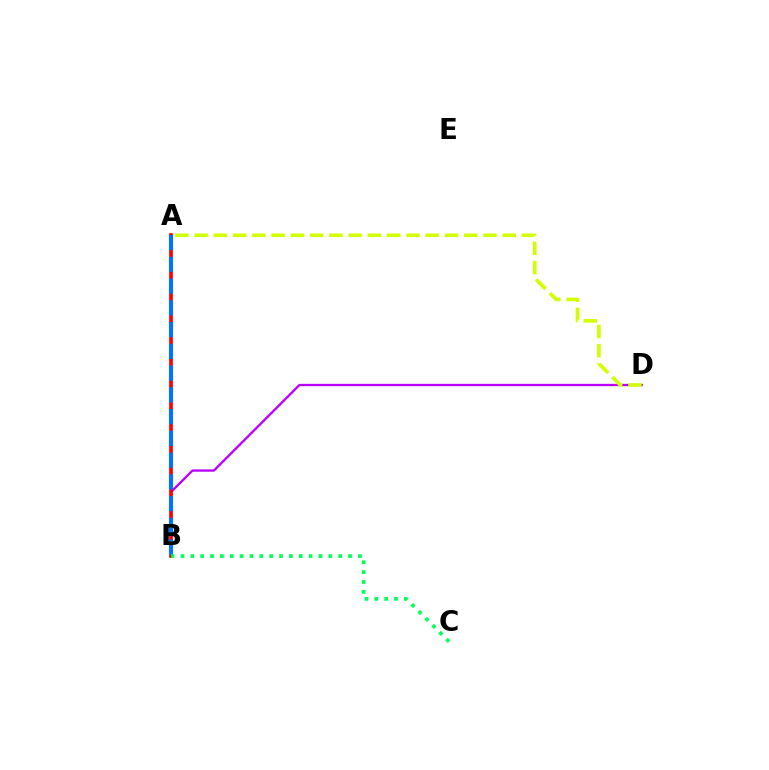{('B', 'D'): [{'color': '#b900ff', 'line_style': 'solid', 'thickness': 1.66}], ('A', 'B'): [{'color': '#ff0000', 'line_style': 'solid', 'thickness': 2.64}, {'color': '#0074ff', 'line_style': 'dashed', 'thickness': 2.96}], ('A', 'D'): [{'color': '#d1ff00', 'line_style': 'dashed', 'thickness': 2.62}], ('B', 'C'): [{'color': '#00ff5c', 'line_style': 'dotted', 'thickness': 2.68}]}